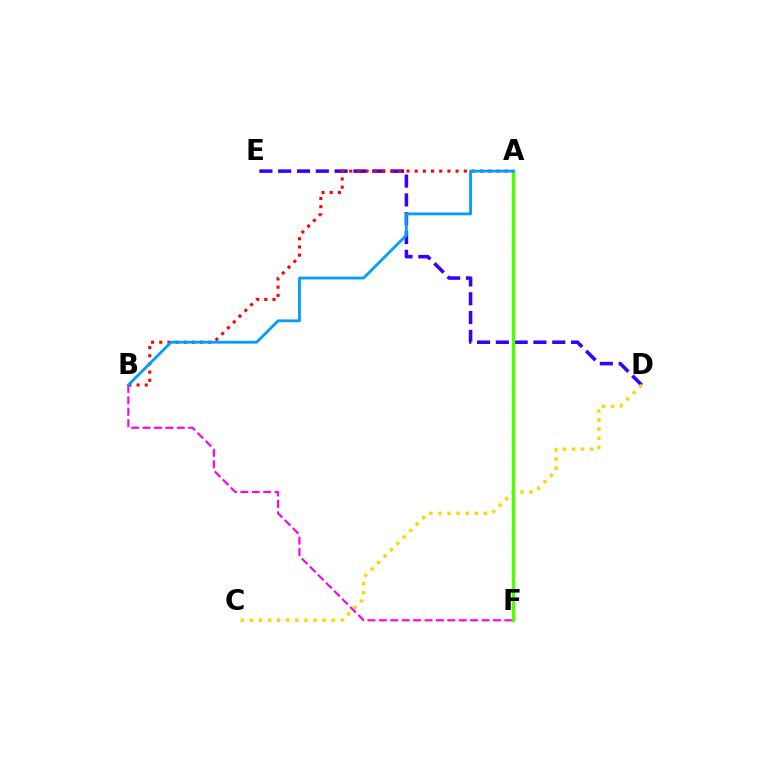{('B', 'F'): [{'color': '#ff00ed', 'line_style': 'dashed', 'thickness': 1.55}], ('D', 'E'): [{'color': '#3700ff', 'line_style': 'dashed', 'thickness': 2.56}], ('C', 'D'): [{'color': '#ffd500', 'line_style': 'dotted', 'thickness': 2.47}], ('A', 'F'): [{'color': '#00ff86', 'line_style': 'dotted', 'thickness': 1.62}, {'color': '#4fff00', 'line_style': 'solid', 'thickness': 2.44}], ('A', 'B'): [{'color': '#ff0000', 'line_style': 'dotted', 'thickness': 2.22}, {'color': '#009eff', 'line_style': 'solid', 'thickness': 2.02}]}